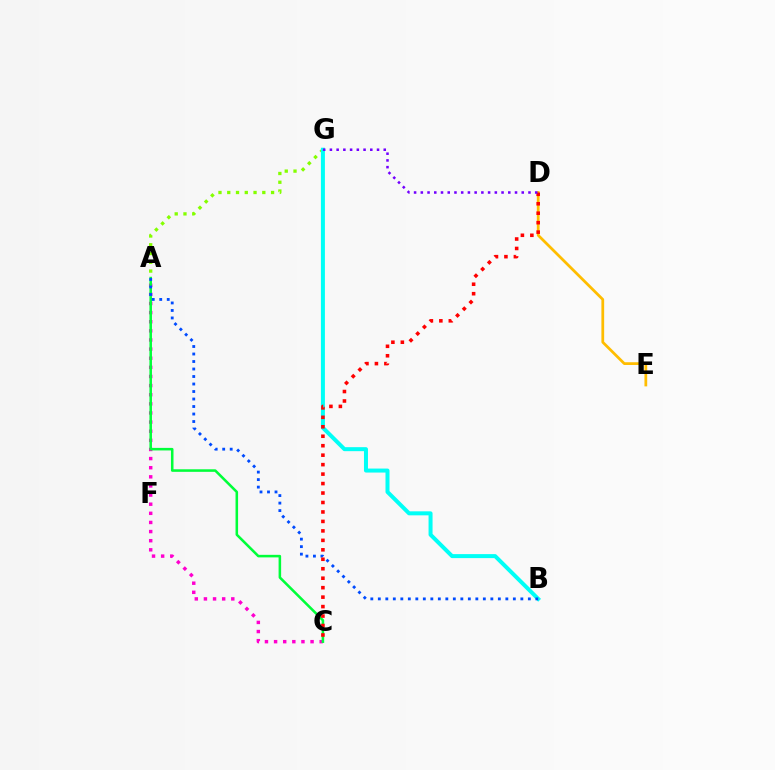{('D', 'E'): [{'color': '#ffbd00', 'line_style': 'solid', 'thickness': 1.98}], ('A', 'G'): [{'color': '#84ff00', 'line_style': 'dotted', 'thickness': 2.38}], ('A', 'C'): [{'color': '#ff00cf', 'line_style': 'dotted', 'thickness': 2.48}, {'color': '#00ff39', 'line_style': 'solid', 'thickness': 1.84}], ('B', 'G'): [{'color': '#00fff6', 'line_style': 'solid', 'thickness': 2.88}], ('A', 'B'): [{'color': '#004bff', 'line_style': 'dotted', 'thickness': 2.04}], ('C', 'D'): [{'color': '#ff0000', 'line_style': 'dotted', 'thickness': 2.57}], ('D', 'G'): [{'color': '#7200ff', 'line_style': 'dotted', 'thickness': 1.83}]}